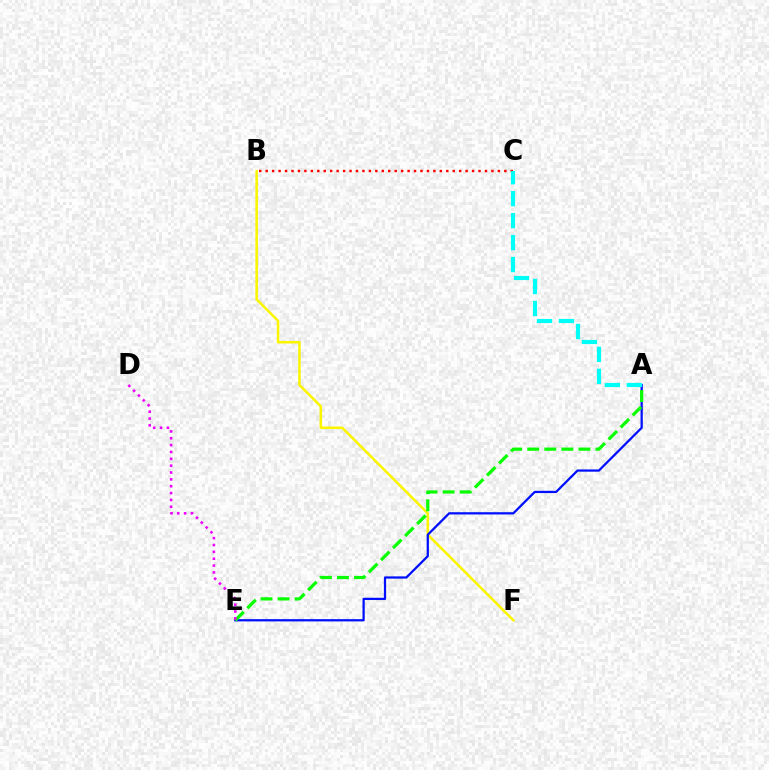{('B', 'F'): [{'color': '#fcf500', 'line_style': 'solid', 'thickness': 1.82}], ('B', 'C'): [{'color': '#ff0000', 'line_style': 'dotted', 'thickness': 1.75}], ('A', 'E'): [{'color': '#0010ff', 'line_style': 'solid', 'thickness': 1.63}, {'color': '#08ff00', 'line_style': 'dashed', 'thickness': 2.32}], ('A', 'C'): [{'color': '#00fff6', 'line_style': 'dashed', 'thickness': 2.99}], ('D', 'E'): [{'color': '#ee00ff', 'line_style': 'dotted', 'thickness': 1.86}]}